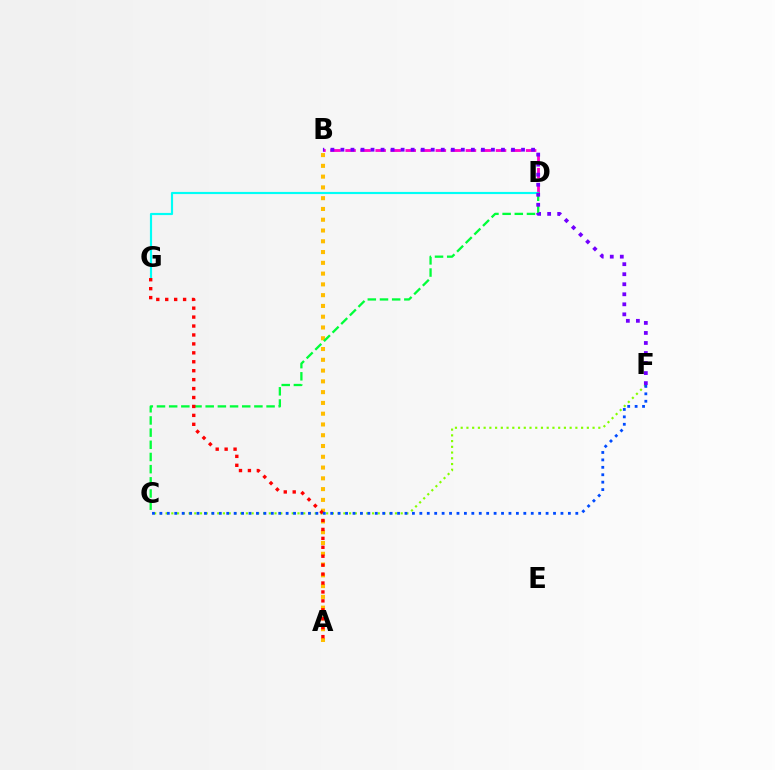{('A', 'B'): [{'color': '#ffbd00', 'line_style': 'dotted', 'thickness': 2.93}], ('B', 'D'): [{'color': '#ff00cf', 'line_style': 'dashed', 'thickness': 2.04}], ('D', 'G'): [{'color': '#00fff6', 'line_style': 'solid', 'thickness': 1.55}], ('C', 'F'): [{'color': '#84ff00', 'line_style': 'dotted', 'thickness': 1.56}, {'color': '#004bff', 'line_style': 'dotted', 'thickness': 2.02}], ('C', 'D'): [{'color': '#00ff39', 'line_style': 'dashed', 'thickness': 1.65}], ('A', 'G'): [{'color': '#ff0000', 'line_style': 'dotted', 'thickness': 2.43}], ('B', 'F'): [{'color': '#7200ff', 'line_style': 'dotted', 'thickness': 2.73}]}